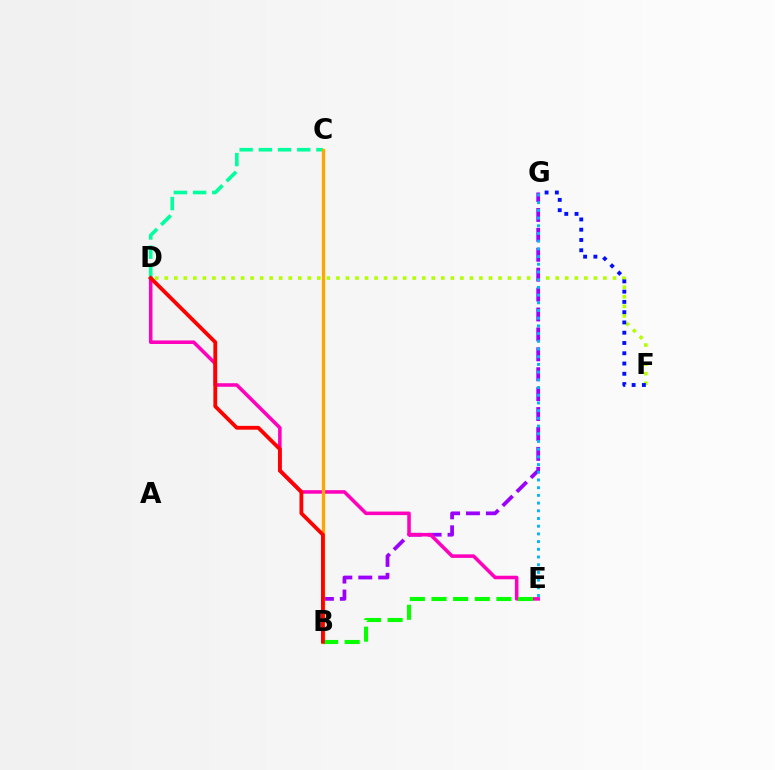{('D', 'F'): [{'color': '#b3ff00', 'line_style': 'dotted', 'thickness': 2.59}], ('F', 'G'): [{'color': '#0010ff', 'line_style': 'dotted', 'thickness': 2.79}], ('B', 'G'): [{'color': '#9b00ff', 'line_style': 'dashed', 'thickness': 2.71}], ('D', 'E'): [{'color': '#ff00bd', 'line_style': 'solid', 'thickness': 2.56}], ('C', 'D'): [{'color': '#00ff9d', 'line_style': 'dashed', 'thickness': 2.61}], ('B', 'C'): [{'color': '#ffa500', 'line_style': 'solid', 'thickness': 2.39}], ('B', 'E'): [{'color': '#08ff00', 'line_style': 'dashed', 'thickness': 2.94}], ('E', 'G'): [{'color': '#00b5ff', 'line_style': 'dotted', 'thickness': 2.09}], ('B', 'D'): [{'color': '#ff0000', 'line_style': 'solid', 'thickness': 2.74}]}